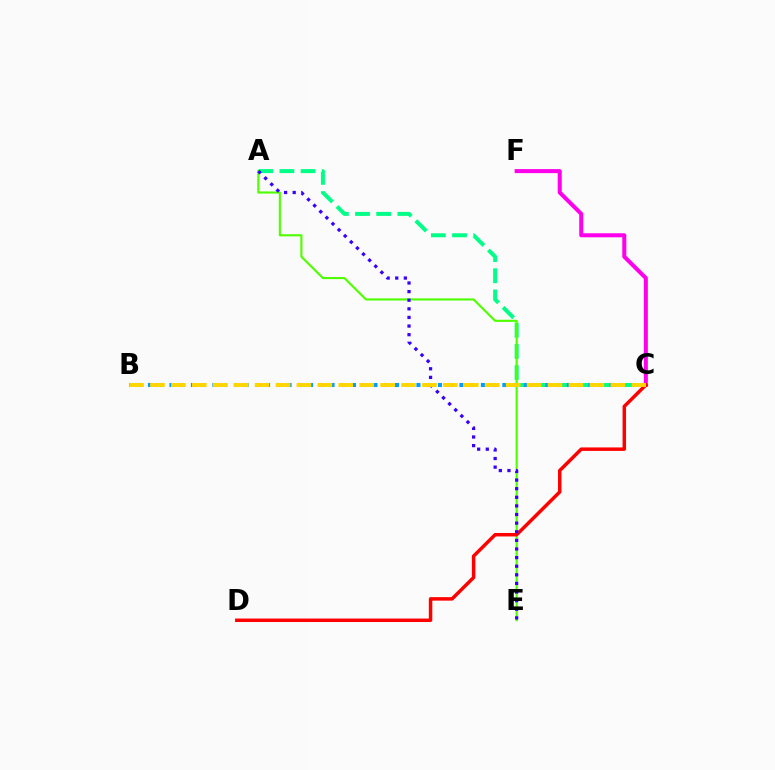{('C', 'F'): [{'color': '#ff00ed', 'line_style': 'solid', 'thickness': 2.9}], ('A', 'C'): [{'color': '#00ff86', 'line_style': 'dashed', 'thickness': 2.88}], ('A', 'E'): [{'color': '#4fff00', 'line_style': 'solid', 'thickness': 1.54}, {'color': '#3700ff', 'line_style': 'dotted', 'thickness': 2.34}], ('B', 'C'): [{'color': '#009eff', 'line_style': 'dotted', 'thickness': 2.92}, {'color': '#ffd500', 'line_style': 'dashed', 'thickness': 2.84}], ('C', 'D'): [{'color': '#ff0000', 'line_style': 'solid', 'thickness': 2.5}]}